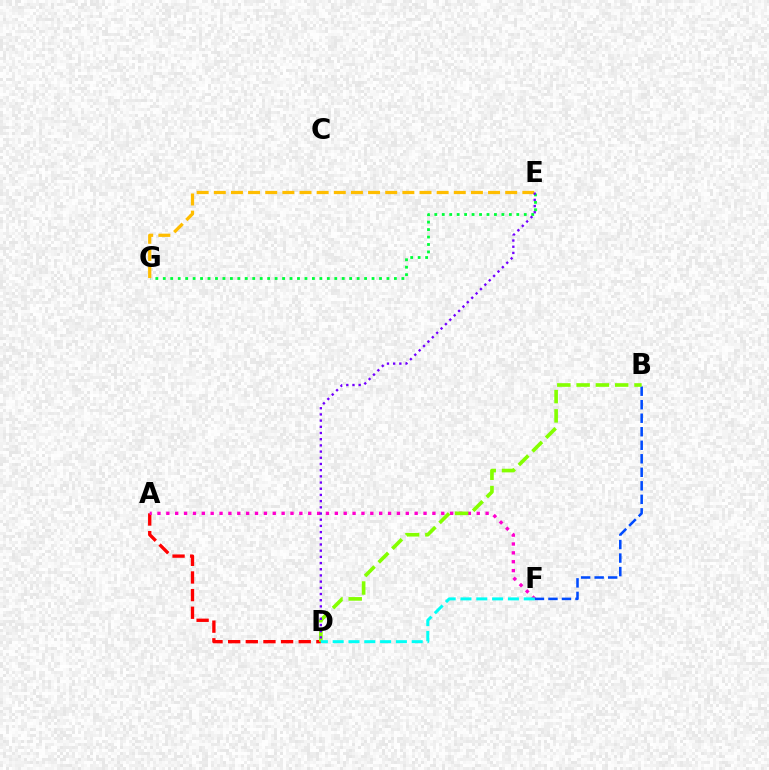{('A', 'D'): [{'color': '#ff0000', 'line_style': 'dashed', 'thickness': 2.4}], ('E', 'G'): [{'color': '#00ff39', 'line_style': 'dotted', 'thickness': 2.03}, {'color': '#ffbd00', 'line_style': 'dashed', 'thickness': 2.33}], ('A', 'F'): [{'color': '#ff00cf', 'line_style': 'dotted', 'thickness': 2.41}], ('B', 'F'): [{'color': '#004bff', 'line_style': 'dashed', 'thickness': 1.84}], ('B', 'D'): [{'color': '#84ff00', 'line_style': 'dashed', 'thickness': 2.62}], ('D', 'F'): [{'color': '#00fff6', 'line_style': 'dashed', 'thickness': 2.15}], ('D', 'E'): [{'color': '#7200ff', 'line_style': 'dotted', 'thickness': 1.68}]}